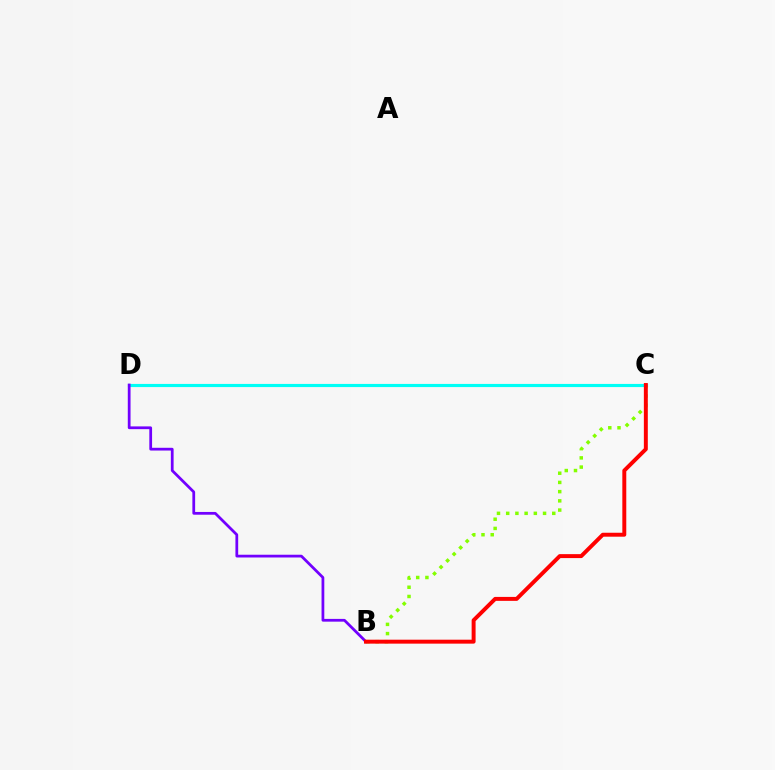{('C', 'D'): [{'color': '#00fff6', 'line_style': 'solid', 'thickness': 2.26}], ('B', 'D'): [{'color': '#7200ff', 'line_style': 'solid', 'thickness': 1.99}], ('B', 'C'): [{'color': '#84ff00', 'line_style': 'dotted', 'thickness': 2.5}, {'color': '#ff0000', 'line_style': 'solid', 'thickness': 2.84}]}